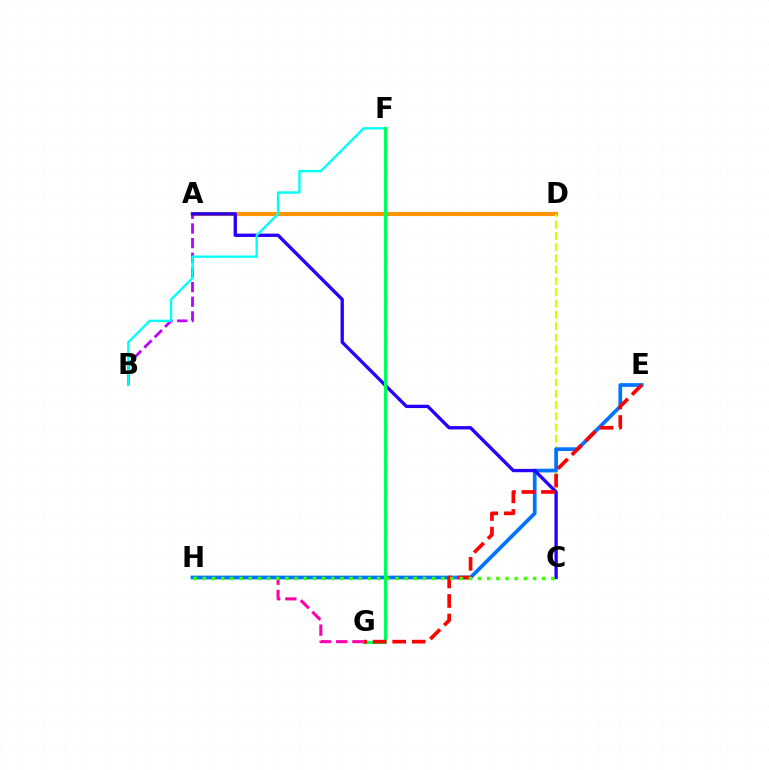{('A', 'D'): [{'color': '#ff9400', 'line_style': 'solid', 'thickness': 2.96}], ('A', 'B'): [{'color': '#b900ff', 'line_style': 'dashed', 'thickness': 1.99}], ('G', 'H'): [{'color': '#ff00ac', 'line_style': 'dashed', 'thickness': 2.2}], ('C', 'D'): [{'color': '#d1ff00', 'line_style': 'dashed', 'thickness': 1.53}], ('E', 'H'): [{'color': '#0074ff', 'line_style': 'solid', 'thickness': 2.68}], ('A', 'C'): [{'color': '#2500ff', 'line_style': 'solid', 'thickness': 2.4}], ('B', 'F'): [{'color': '#00fff6', 'line_style': 'solid', 'thickness': 1.7}], ('F', 'G'): [{'color': '#00ff5c', 'line_style': 'solid', 'thickness': 2.28}], ('E', 'G'): [{'color': '#ff0000', 'line_style': 'dashed', 'thickness': 2.65}], ('C', 'H'): [{'color': '#3dff00', 'line_style': 'dotted', 'thickness': 2.49}]}